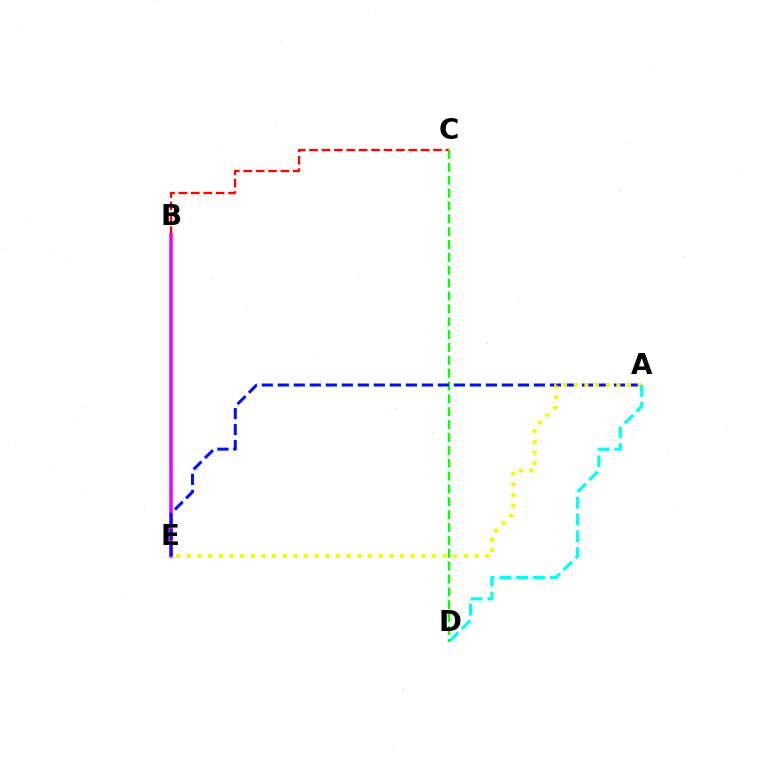{('B', 'C'): [{'color': '#ff0000', 'line_style': 'dashed', 'thickness': 1.68}], ('C', 'D'): [{'color': '#08ff00', 'line_style': 'dashed', 'thickness': 1.75}], ('B', 'E'): [{'color': '#ee00ff', 'line_style': 'solid', 'thickness': 2.53}], ('A', 'E'): [{'color': '#0010ff', 'line_style': 'dashed', 'thickness': 2.17}, {'color': '#fcf500', 'line_style': 'dotted', 'thickness': 2.9}], ('A', 'D'): [{'color': '#00fff6', 'line_style': 'dashed', 'thickness': 2.28}]}